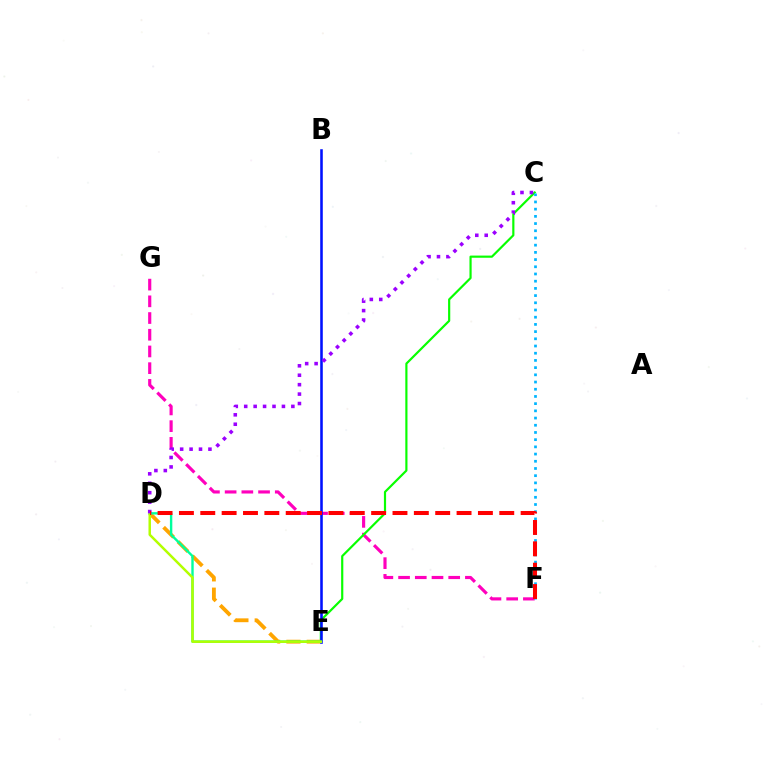{('F', 'G'): [{'color': '#ff00bd', 'line_style': 'dashed', 'thickness': 2.27}], ('C', 'E'): [{'color': '#08ff00', 'line_style': 'solid', 'thickness': 1.57}], ('C', 'F'): [{'color': '#00b5ff', 'line_style': 'dotted', 'thickness': 1.96}], ('D', 'E'): [{'color': '#ffa500', 'line_style': 'dashed', 'thickness': 2.76}, {'color': '#00ff9d', 'line_style': 'solid', 'thickness': 1.73}, {'color': '#b3ff00', 'line_style': 'solid', 'thickness': 1.78}], ('B', 'E'): [{'color': '#0010ff', 'line_style': 'solid', 'thickness': 1.85}], ('C', 'D'): [{'color': '#9b00ff', 'line_style': 'dotted', 'thickness': 2.56}], ('D', 'F'): [{'color': '#ff0000', 'line_style': 'dashed', 'thickness': 2.9}]}